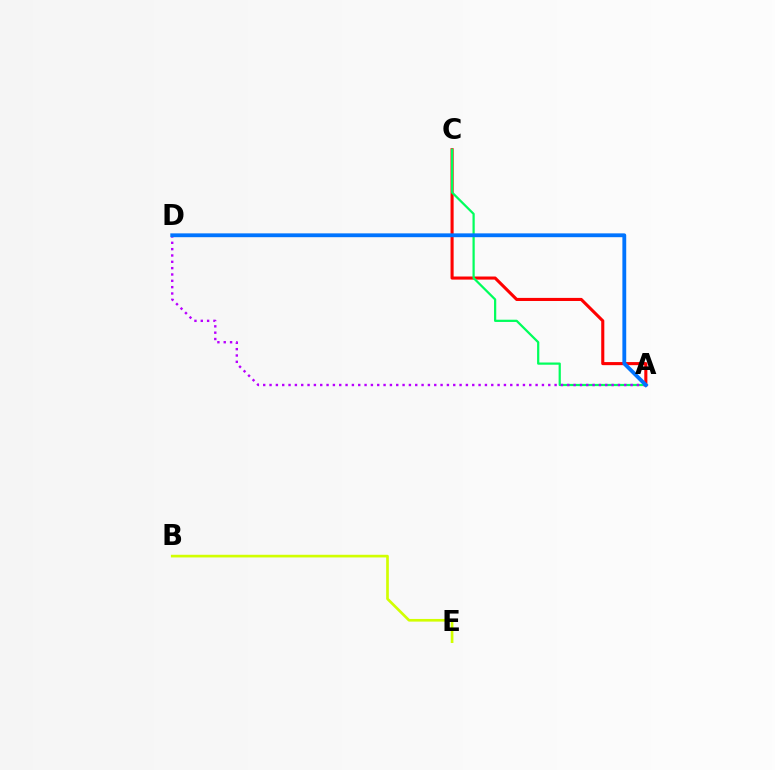{('A', 'C'): [{'color': '#ff0000', 'line_style': 'solid', 'thickness': 2.22}, {'color': '#00ff5c', 'line_style': 'solid', 'thickness': 1.61}], ('A', 'D'): [{'color': '#b900ff', 'line_style': 'dotted', 'thickness': 1.72}, {'color': '#0074ff', 'line_style': 'solid', 'thickness': 2.76}], ('B', 'E'): [{'color': '#d1ff00', 'line_style': 'solid', 'thickness': 1.92}]}